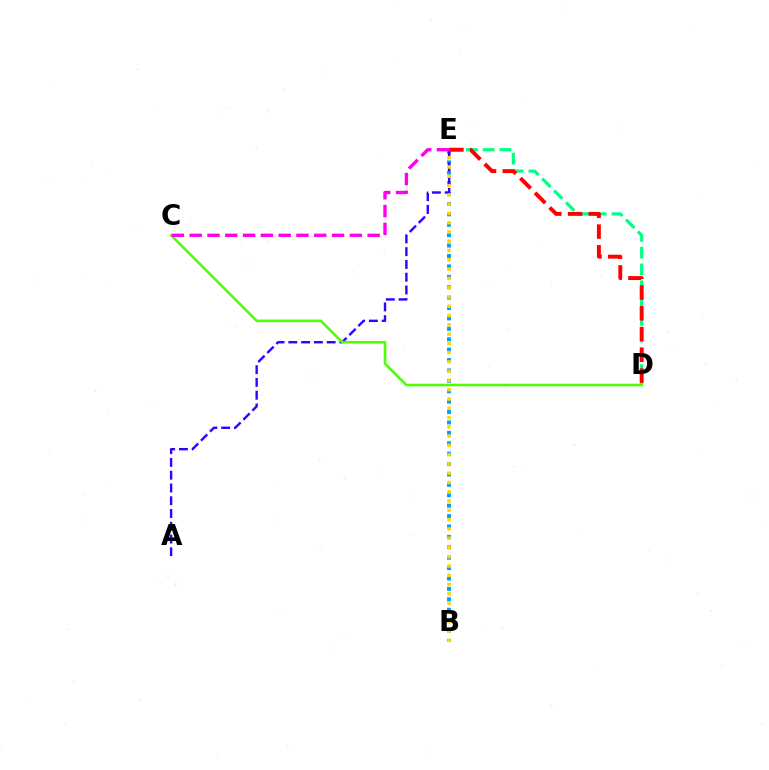{('B', 'E'): [{'color': '#009eff', 'line_style': 'dotted', 'thickness': 2.83}, {'color': '#ffd500', 'line_style': 'dotted', 'thickness': 2.52}], ('D', 'E'): [{'color': '#00ff86', 'line_style': 'dashed', 'thickness': 2.28}, {'color': '#ff0000', 'line_style': 'dashed', 'thickness': 2.82}], ('A', 'E'): [{'color': '#3700ff', 'line_style': 'dashed', 'thickness': 1.74}], ('C', 'D'): [{'color': '#4fff00', 'line_style': 'solid', 'thickness': 1.87}], ('C', 'E'): [{'color': '#ff00ed', 'line_style': 'dashed', 'thickness': 2.42}]}